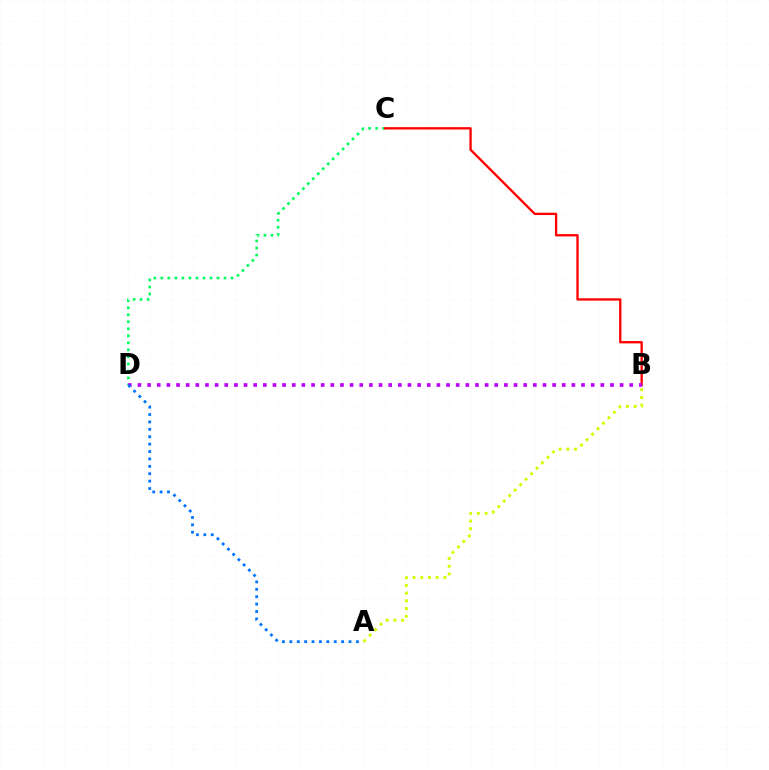{('C', 'D'): [{'color': '#00ff5c', 'line_style': 'dotted', 'thickness': 1.91}], ('B', 'C'): [{'color': '#ff0000', 'line_style': 'solid', 'thickness': 1.68}], ('B', 'D'): [{'color': '#b900ff', 'line_style': 'dotted', 'thickness': 2.62}], ('A', 'D'): [{'color': '#0074ff', 'line_style': 'dotted', 'thickness': 2.01}], ('A', 'B'): [{'color': '#d1ff00', 'line_style': 'dotted', 'thickness': 2.1}]}